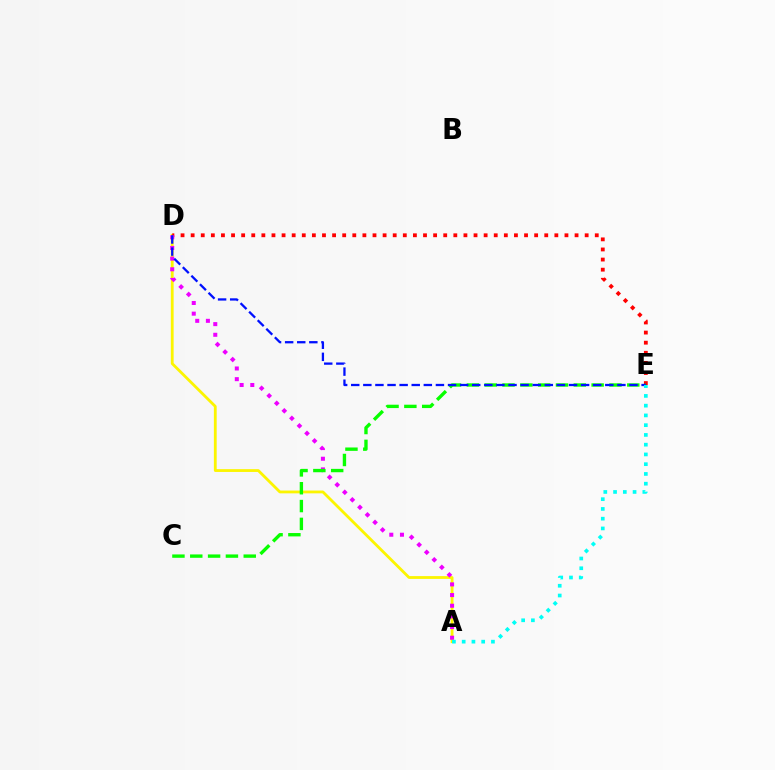{('A', 'D'): [{'color': '#fcf500', 'line_style': 'solid', 'thickness': 2.02}, {'color': '#ee00ff', 'line_style': 'dotted', 'thickness': 2.9}], ('D', 'E'): [{'color': '#ff0000', 'line_style': 'dotted', 'thickness': 2.74}, {'color': '#0010ff', 'line_style': 'dashed', 'thickness': 1.64}], ('C', 'E'): [{'color': '#08ff00', 'line_style': 'dashed', 'thickness': 2.42}], ('A', 'E'): [{'color': '#00fff6', 'line_style': 'dotted', 'thickness': 2.65}]}